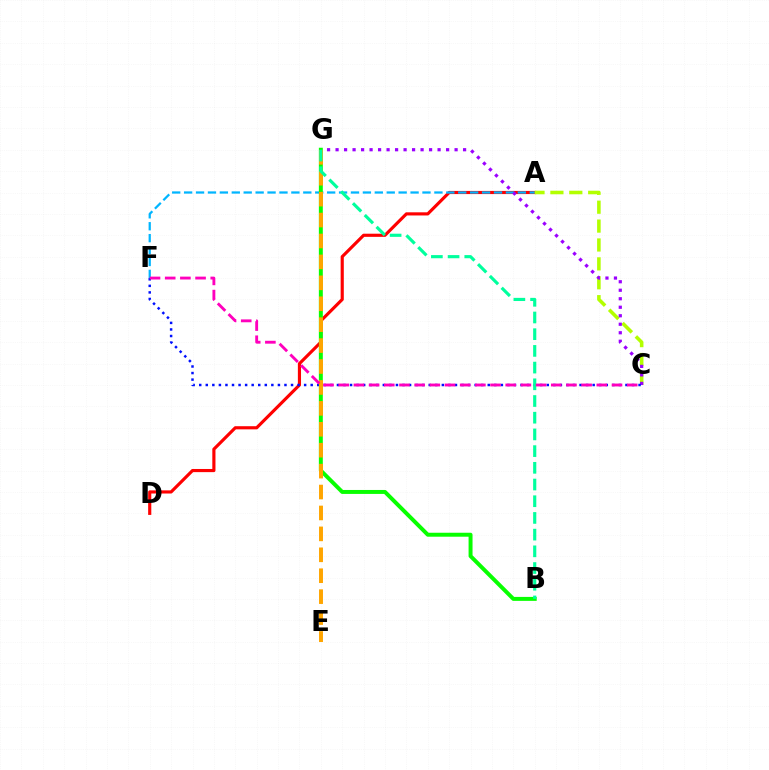{('A', 'D'): [{'color': '#ff0000', 'line_style': 'solid', 'thickness': 2.27}], ('A', 'F'): [{'color': '#00b5ff', 'line_style': 'dashed', 'thickness': 1.62}], ('A', 'C'): [{'color': '#b3ff00', 'line_style': 'dashed', 'thickness': 2.57}], ('C', 'G'): [{'color': '#9b00ff', 'line_style': 'dotted', 'thickness': 2.31}], ('C', 'F'): [{'color': '#0010ff', 'line_style': 'dotted', 'thickness': 1.78}, {'color': '#ff00bd', 'line_style': 'dashed', 'thickness': 2.06}], ('B', 'G'): [{'color': '#08ff00', 'line_style': 'solid', 'thickness': 2.85}, {'color': '#00ff9d', 'line_style': 'dashed', 'thickness': 2.27}], ('E', 'G'): [{'color': '#ffa500', 'line_style': 'dashed', 'thickness': 2.84}]}